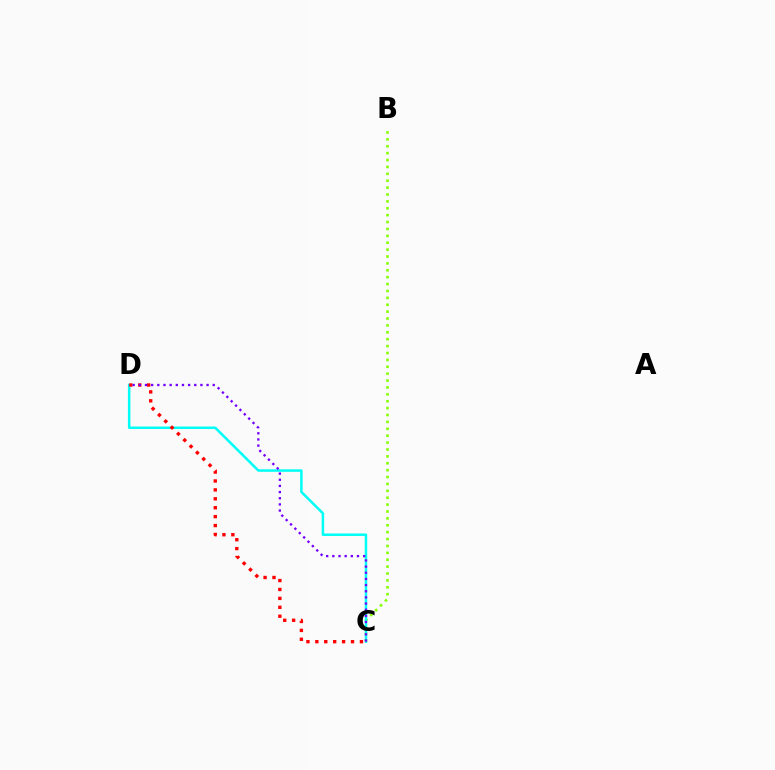{('B', 'C'): [{'color': '#84ff00', 'line_style': 'dotted', 'thickness': 1.87}], ('C', 'D'): [{'color': '#00fff6', 'line_style': 'solid', 'thickness': 1.8}, {'color': '#ff0000', 'line_style': 'dotted', 'thickness': 2.42}, {'color': '#7200ff', 'line_style': 'dotted', 'thickness': 1.67}]}